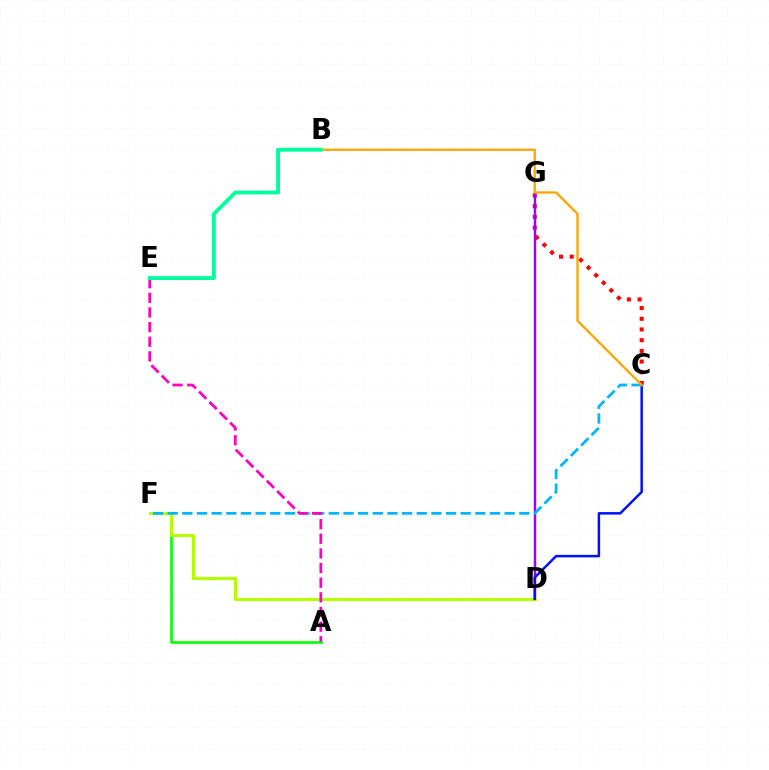{('A', 'F'): [{'color': '#08ff00', 'line_style': 'solid', 'thickness': 1.91}], ('C', 'G'): [{'color': '#ff0000', 'line_style': 'dotted', 'thickness': 2.91}], ('D', 'G'): [{'color': '#9b00ff', 'line_style': 'solid', 'thickness': 1.77}], ('D', 'F'): [{'color': '#b3ff00', 'line_style': 'solid', 'thickness': 2.27}], ('C', 'D'): [{'color': '#0010ff', 'line_style': 'solid', 'thickness': 1.8}], ('C', 'F'): [{'color': '#00b5ff', 'line_style': 'dashed', 'thickness': 1.99}], ('A', 'E'): [{'color': '#ff00bd', 'line_style': 'dashed', 'thickness': 1.99}], ('B', 'C'): [{'color': '#ffa500', 'line_style': 'solid', 'thickness': 1.66}], ('B', 'E'): [{'color': '#00ff9d', 'line_style': 'solid', 'thickness': 2.77}]}